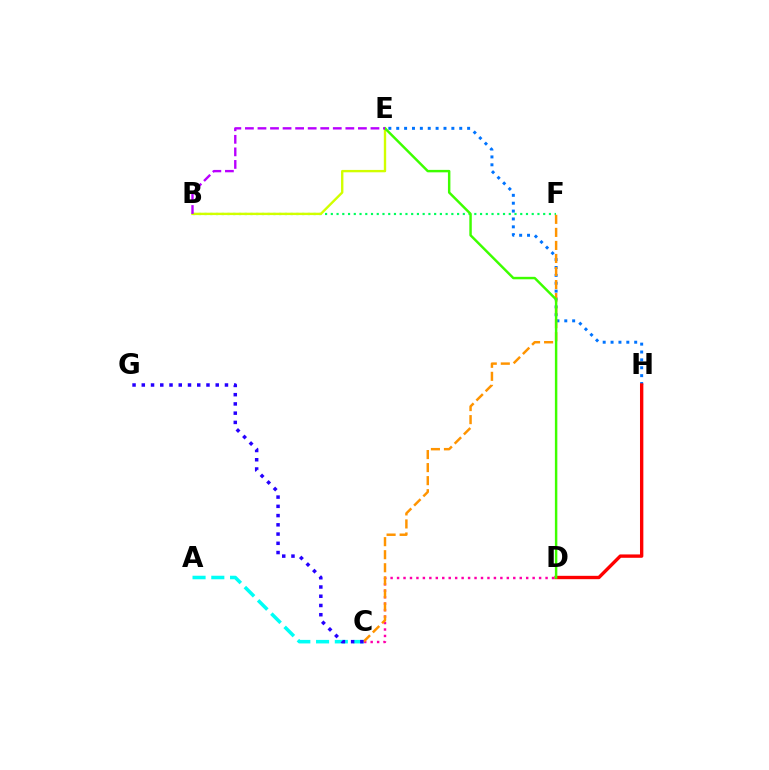{('B', 'F'): [{'color': '#00ff5c', 'line_style': 'dotted', 'thickness': 1.56}], ('A', 'C'): [{'color': '#00fff6', 'line_style': 'dashed', 'thickness': 2.55}], ('E', 'H'): [{'color': '#0074ff', 'line_style': 'dotted', 'thickness': 2.14}], ('C', 'D'): [{'color': '#ff00ac', 'line_style': 'dotted', 'thickness': 1.75}], ('B', 'E'): [{'color': '#d1ff00', 'line_style': 'solid', 'thickness': 1.71}, {'color': '#b900ff', 'line_style': 'dashed', 'thickness': 1.71}], ('C', 'F'): [{'color': '#ff9400', 'line_style': 'dashed', 'thickness': 1.77}], ('D', 'H'): [{'color': '#ff0000', 'line_style': 'solid', 'thickness': 2.42}], ('D', 'E'): [{'color': '#3dff00', 'line_style': 'solid', 'thickness': 1.77}], ('C', 'G'): [{'color': '#2500ff', 'line_style': 'dotted', 'thickness': 2.51}]}